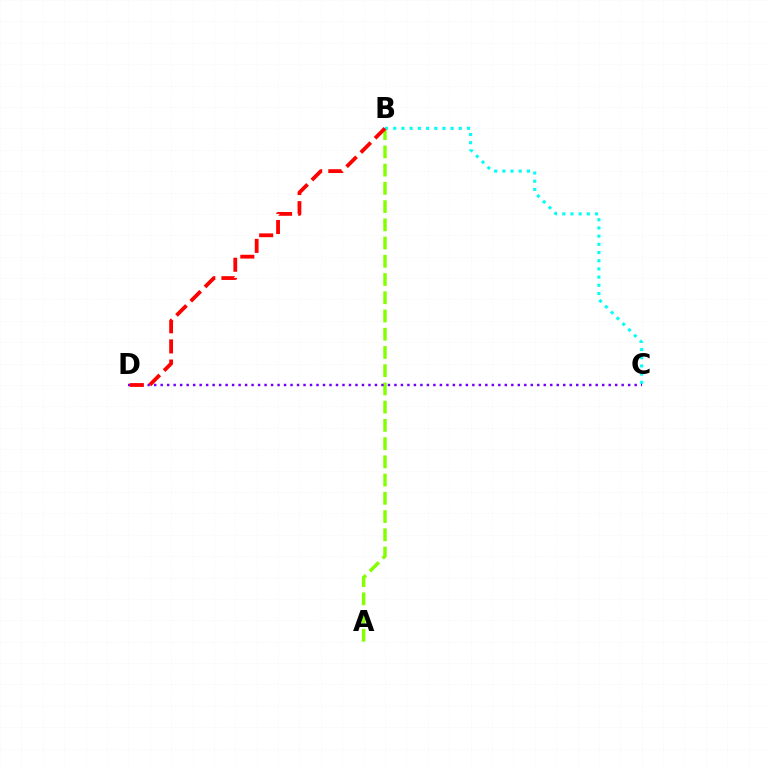{('A', 'B'): [{'color': '#84ff00', 'line_style': 'dashed', 'thickness': 2.48}], ('B', 'C'): [{'color': '#00fff6', 'line_style': 'dotted', 'thickness': 2.23}], ('C', 'D'): [{'color': '#7200ff', 'line_style': 'dotted', 'thickness': 1.76}], ('B', 'D'): [{'color': '#ff0000', 'line_style': 'dashed', 'thickness': 2.73}]}